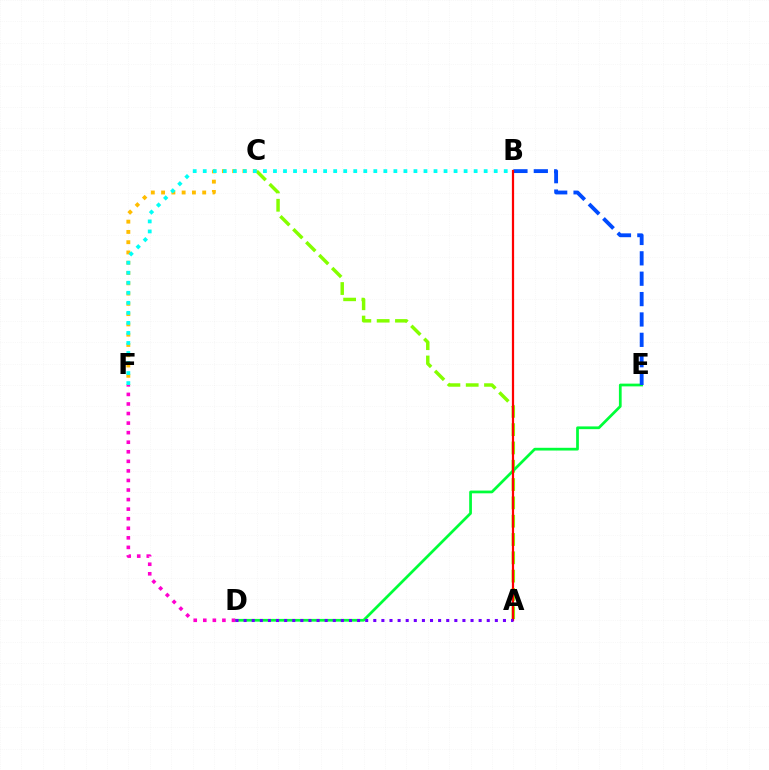{('A', 'C'): [{'color': '#84ff00', 'line_style': 'dashed', 'thickness': 2.49}], ('D', 'E'): [{'color': '#00ff39', 'line_style': 'solid', 'thickness': 1.98}], ('B', 'E'): [{'color': '#004bff', 'line_style': 'dashed', 'thickness': 2.77}], ('C', 'F'): [{'color': '#ffbd00', 'line_style': 'dotted', 'thickness': 2.79}], ('B', 'F'): [{'color': '#00fff6', 'line_style': 'dotted', 'thickness': 2.73}], ('D', 'F'): [{'color': '#ff00cf', 'line_style': 'dotted', 'thickness': 2.6}], ('A', 'B'): [{'color': '#ff0000', 'line_style': 'solid', 'thickness': 1.6}], ('A', 'D'): [{'color': '#7200ff', 'line_style': 'dotted', 'thickness': 2.2}]}